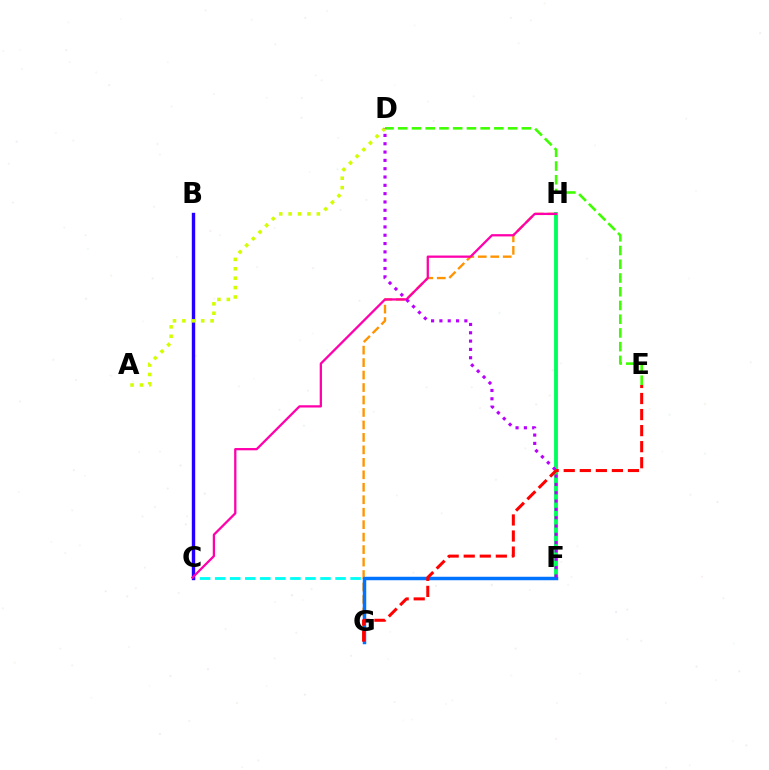{('C', 'F'): [{'color': '#00fff6', 'line_style': 'dashed', 'thickness': 2.04}], ('D', 'E'): [{'color': '#3dff00', 'line_style': 'dashed', 'thickness': 1.87}], ('B', 'C'): [{'color': '#2500ff', 'line_style': 'solid', 'thickness': 2.44}], ('G', 'H'): [{'color': '#ff9400', 'line_style': 'dashed', 'thickness': 1.69}], ('F', 'H'): [{'color': '#00ff5c', 'line_style': 'solid', 'thickness': 2.77}], ('F', 'G'): [{'color': '#0074ff', 'line_style': 'solid', 'thickness': 2.5}], ('A', 'D'): [{'color': '#d1ff00', 'line_style': 'dotted', 'thickness': 2.56}], ('C', 'H'): [{'color': '#ff00ac', 'line_style': 'solid', 'thickness': 1.64}], ('D', 'F'): [{'color': '#b900ff', 'line_style': 'dotted', 'thickness': 2.26}], ('E', 'G'): [{'color': '#ff0000', 'line_style': 'dashed', 'thickness': 2.18}]}